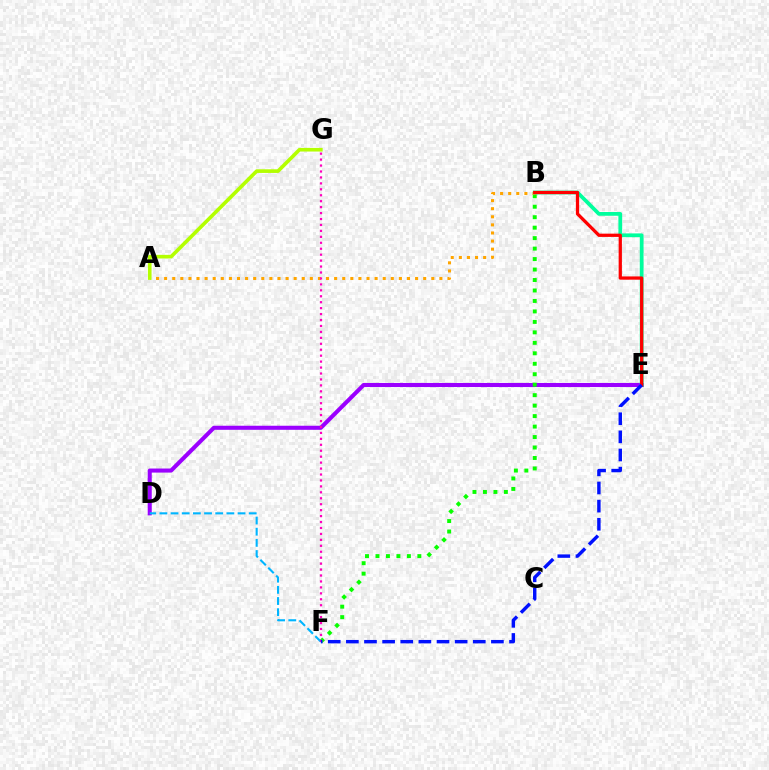{('D', 'E'): [{'color': '#9b00ff', 'line_style': 'solid', 'thickness': 2.92}], ('B', 'F'): [{'color': '#08ff00', 'line_style': 'dotted', 'thickness': 2.84}], ('A', 'B'): [{'color': '#ffa500', 'line_style': 'dotted', 'thickness': 2.2}], ('D', 'F'): [{'color': '#00b5ff', 'line_style': 'dashed', 'thickness': 1.52}], ('F', 'G'): [{'color': '#ff00bd', 'line_style': 'dotted', 'thickness': 1.61}], ('B', 'E'): [{'color': '#00ff9d', 'line_style': 'solid', 'thickness': 2.7}, {'color': '#ff0000', 'line_style': 'solid', 'thickness': 2.35}], ('A', 'G'): [{'color': '#b3ff00', 'line_style': 'solid', 'thickness': 2.62}], ('E', 'F'): [{'color': '#0010ff', 'line_style': 'dashed', 'thickness': 2.46}]}